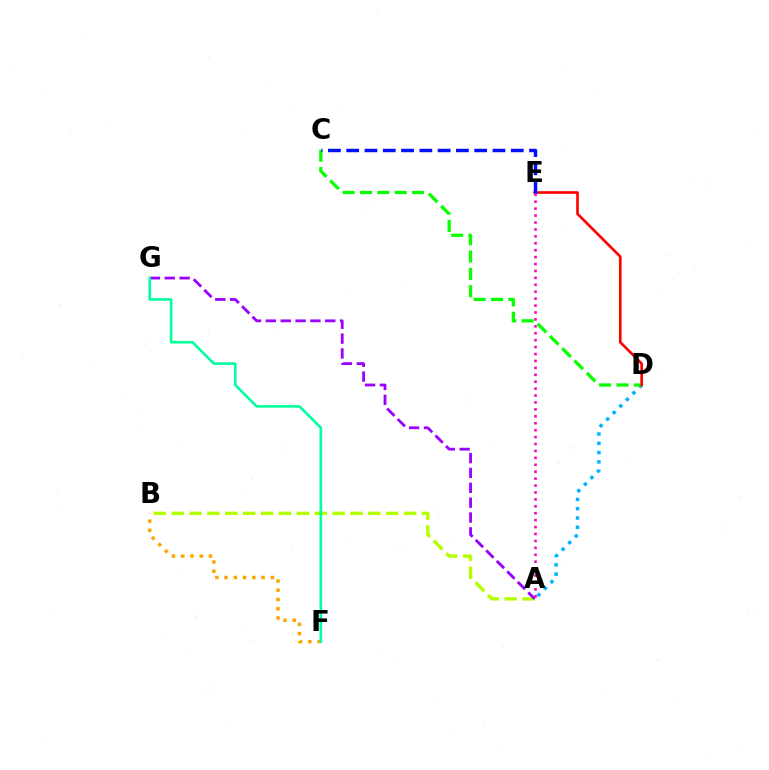{('A', 'B'): [{'color': '#b3ff00', 'line_style': 'dashed', 'thickness': 2.43}], ('A', 'D'): [{'color': '#00b5ff', 'line_style': 'dotted', 'thickness': 2.52}], ('C', 'D'): [{'color': '#08ff00', 'line_style': 'dashed', 'thickness': 2.36}], ('B', 'F'): [{'color': '#ffa500', 'line_style': 'dotted', 'thickness': 2.51}], ('A', 'G'): [{'color': '#9b00ff', 'line_style': 'dashed', 'thickness': 2.02}], ('F', 'G'): [{'color': '#00ff9d', 'line_style': 'solid', 'thickness': 1.89}], ('D', 'E'): [{'color': '#ff0000', 'line_style': 'solid', 'thickness': 1.9}], ('A', 'E'): [{'color': '#ff00bd', 'line_style': 'dotted', 'thickness': 1.88}], ('C', 'E'): [{'color': '#0010ff', 'line_style': 'dashed', 'thickness': 2.48}]}